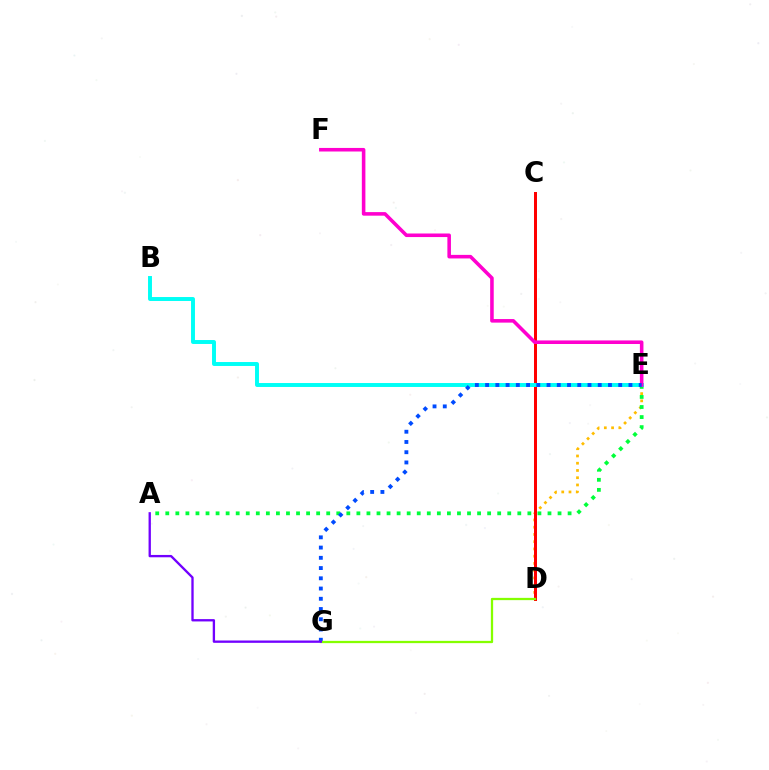{('D', 'E'): [{'color': '#ffbd00', 'line_style': 'dotted', 'thickness': 1.97}], ('C', 'D'): [{'color': '#ff0000', 'line_style': 'solid', 'thickness': 2.16}], ('A', 'E'): [{'color': '#00ff39', 'line_style': 'dotted', 'thickness': 2.73}], ('B', 'E'): [{'color': '#00fff6', 'line_style': 'solid', 'thickness': 2.83}], ('E', 'F'): [{'color': '#ff00cf', 'line_style': 'solid', 'thickness': 2.57}], ('E', 'G'): [{'color': '#004bff', 'line_style': 'dotted', 'thickness': 2.78}], ('D', 'G'): [{'color': '#84ff00', 'line_style': 'solid', 'thickness': 1.64}], ('A', 'G'): [{'color': '#7200ff', 'line_style': 'solid', 'thickness': 1.68}]}